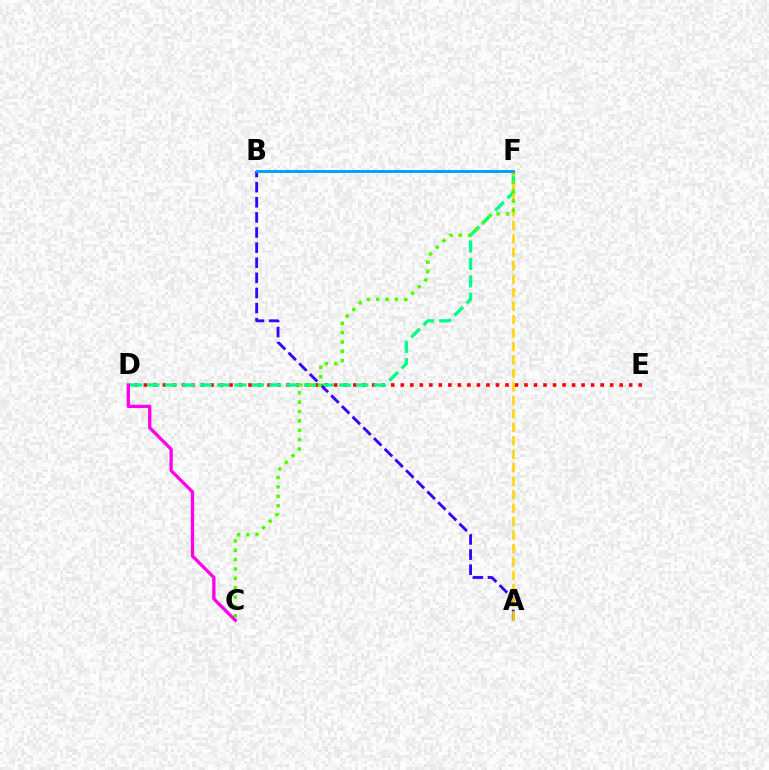{('D', 'E'): [{'color': '#ff0000', 'line_style': 'dotted', 'thickness': 2.59}], ('D', 'F'): [{'color': '#00ff86', 'line_style': 'dashed', 'thickness': 2.37}], ('A', 'B'): [{'color': '#3700ff', 'line_style': 'dashed', 'thickness': 2.05}], ('A', 'F'): [{'color': '#ffd500', 'line_style': 'dashed', 'thickness': 1.83}], ('C', 'F'): [{'color': '#4fff00', 'line_style': 'dotted', 'thickness': 2.54}], ('C', 'D'): [{'color': '#ff00ed', 'line_style': 'solid', 'thickness': 2.37}], ('B', 'F'): [{'color': '#009eff', 'line_style': 'solid', 'thickness': 2.09}]}